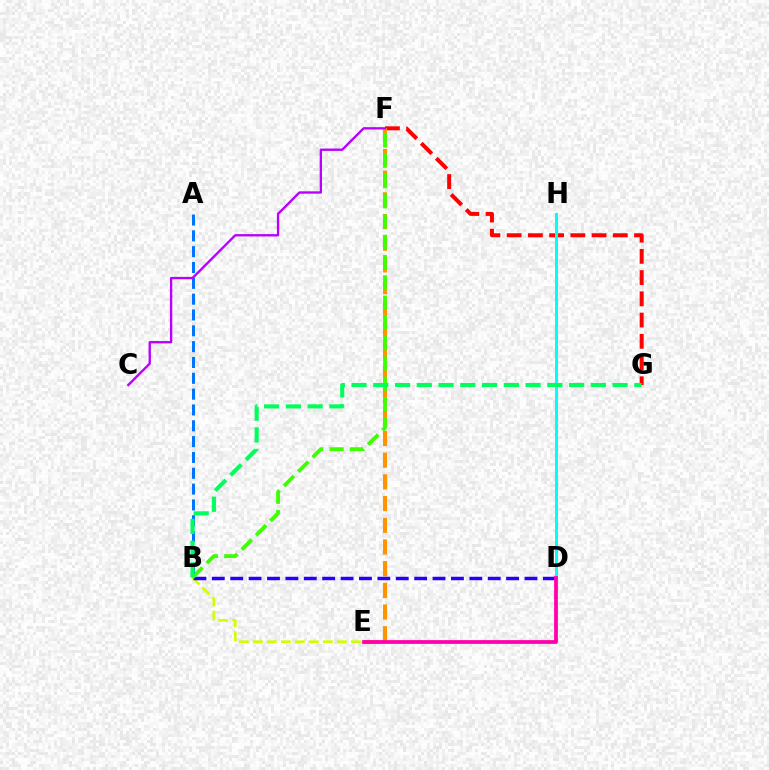{('F', 'G'): [{'color': '#ff0000', 'line_style': 'dashed', 'thickness': 2.88}], ('E', 'F'): [{'color': '#ff9400', 'line_style': 'dashed', 'thickness': 2.95}], ('B', 'E'): [{'color': '#d1ff00', 'line_style': 'dashed', 'thickness': 1.9}], ('B', 'D'): [{'color': '#2500ff', 'line_style': 'dashed', 'thickness': 2.5}], ('D', 'H'): [{'color': '#00fff6', 'line_style': 'solid', 'thickness': 2.18}], ('B', 'F'): [{'color': '#3dff00', 'line_style': 'dashed', 'thickness': 2.75}], ('D', 'E'): [{'color': '#ff00ac', 'line_style': 'solid', 'thickness': 2.7}], ('A', 'B'): [{'color': '#0074ff', 'line_style': 'dashed', 'thickness': 2.15}], ('B', 'G'): [{'color': '#00ff5c', 'line_style': 'dashed', 'thickness': 2.96}], ('C', 'F'): [{'color': '#b900ff', 'line_style': 'solid', 'thickness': 1.69}]}